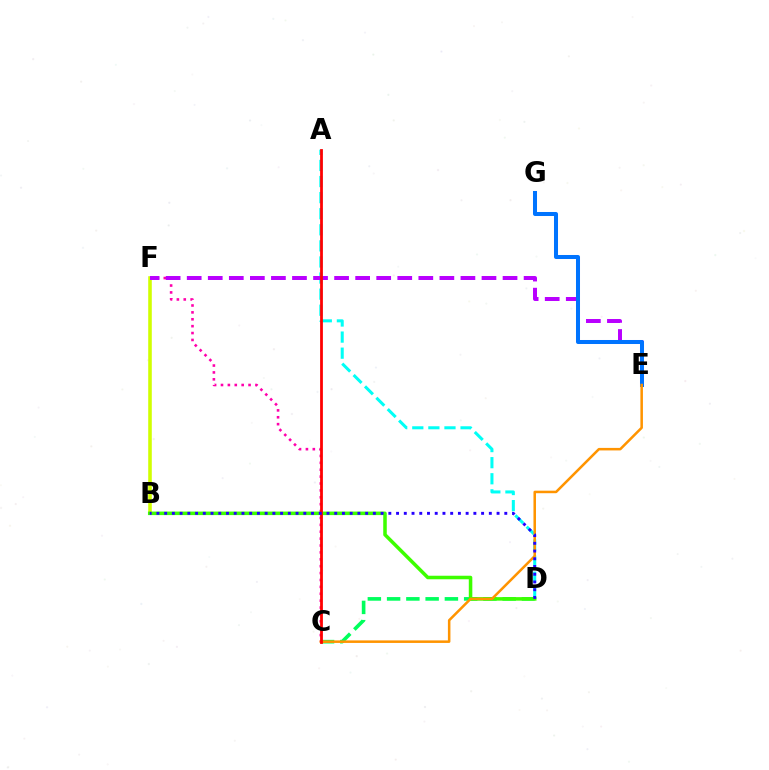{('C', 'F'): [{'color': '#ff00ac', 'line_style': 'dotted', 'thickness': 1.87}], ('B', 'F'): [{'color': '#d1ff00', 'line_style': 'solid', 'thickness': 2.57}], ('A', 'D'): [{'color': '#00fff6', 'line_style': 'dashed', 'thickness': 2.19}], ('E', 'F'): [{'color': '#b900ff', 'line_style': 'dashed', 'thickness': 2.86}], ('E', 'G'): [{'color': '#0074ff', 'line_style': 'solid', 'thickness': 2.89}], ('C', 'D'): [{'color': '#00ff5c', 'line_style': 'dashed', 'thickness': 2.62}], ('B', 'D'): [{'color': '#3dff00', 'line_style': 'solid', 'thickness': 2.54}, {'color': '#2500ff', 'line_style': 'dotted', 'thickness': 2.1}], ('C', 'E'): [{'color': '#ff9400', 'line_style': 'solid', 'thickness': 1.82}], ('A', 'C'): [{'color': '#ff0000', 'line_style': 'solid', 'thickness': 2.0}]}